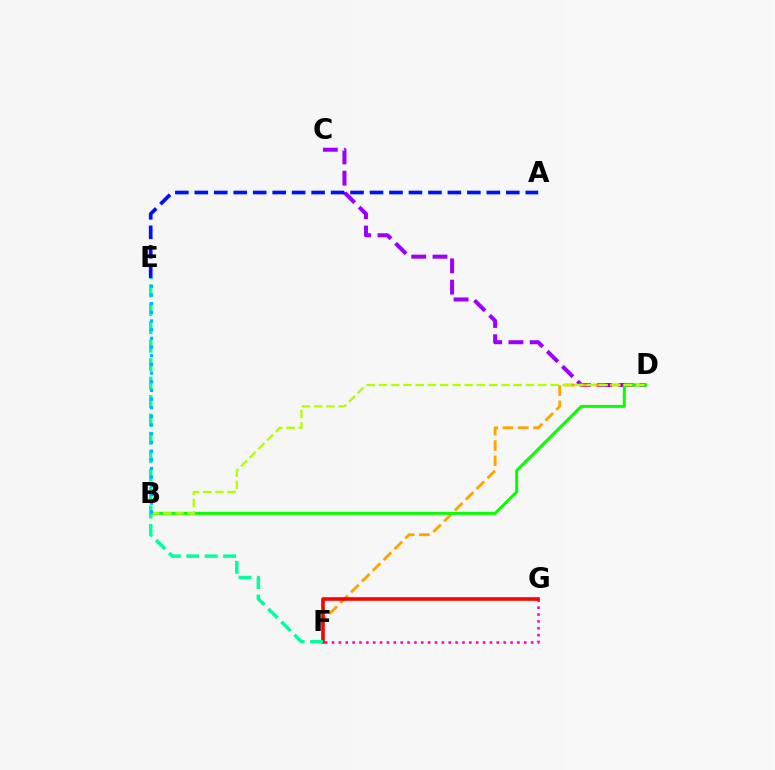{('C', 'D'): [{'color': '#9b00ff', 'line_style': 'dashed', 'thickness': 2.89}], ('A', 'E'): [{'color': '#0010ff', 'line_style': 'dashed', 'thickness': 2.64}], ('D', 'F'): [{'color': '#ffa500', 'line_style': 'dashed', 'thickness': 2.08}], ('B', 'D'): [{'color': '#08ff00', 'line_style': 'solid', 'thickness': 2.15}, {'color': '#b3ff00', 'line_style': 'dashed', 'thickness': 1.66}], ('F', 'G'): [{'color': '#ff00bd', 'line_style': 'dotted', 'thickness': 1.87}, {'color': '#ff0000', 'line_style': 'solid', 'thickness': 2.58}], ('E', 'F'): [{'color': '#00ff9d', 'line_style': 'dashed', 'thickness': 2.5}], ('B', 'E'): [{'color': '#00b5ff', 'line_style': 'dotted', 'thickness': 2.36}]}